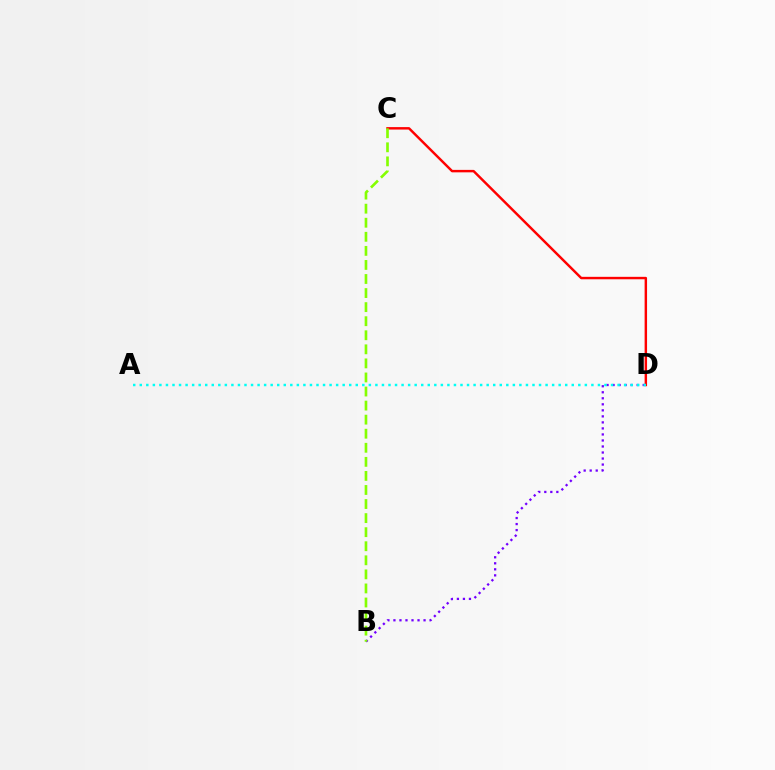{('B', 'D'): [{'color': '#7200ff', 'line_style': 'dotted', 'thickness': 1.64}], ('C', 'D'): [{'color': '#ff0000', 'line_style': 'solid', 'thickness': 1.76}], ('B', 'C'): [{'color': '#84ff00', 'line_style': 'dashed', 'thickness': 1.91}], ('A', 'D'): [{'color': '#00fff6', 'line_style': 'dotted', 'thickness': 1.78}]}